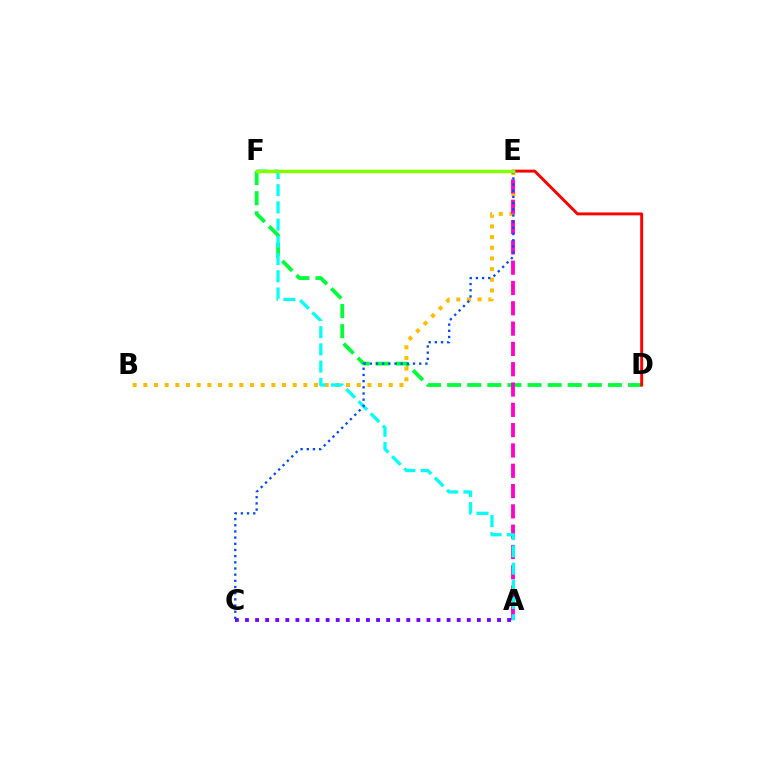{('D', 'F'): [{'color': '#00ff39', 'line_style': 'dashed', 'thickness': 2.73}], ('D', 'E'): [{'color': '#ff0000', 'line_style': 'solid', 'thickness': 2.1}], ('A', 'C'): [{'color': '#7200ff', 'line_style': 'dotted', 'thickness': 2.74}], ('B', 'E'): [{'color': '#ffbd00', 'line_style': 'dotted', 'thickness': 2.9}], ('A', 'E'): [{'color': '#ff00cf', 'line_style': 'dashed', 'thickness': 2.76}], ('A', 'F'): [{'color': '#00fff6', 'line_style': 'dashed', 'thickness': 2.34}], ('C', 'E'): [{'color': '#004bff', 'line_style': 'dotted', 'thickness': 1.68}], ('E', 'F'): [{'color': '#84ff00', 'line_style': 'solid', 'thickness': 2.5}]}